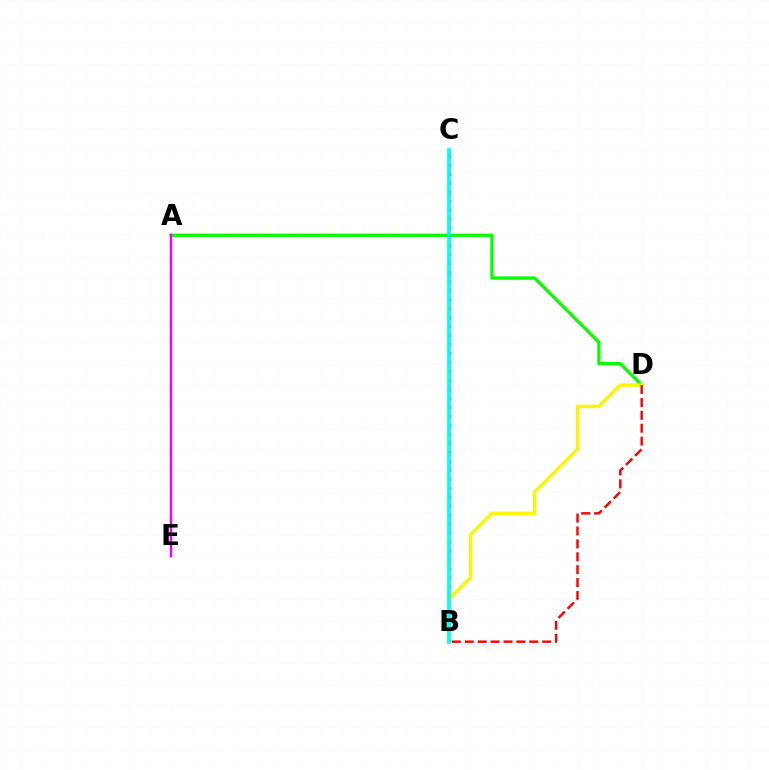{('A', 'D'): [{'color': '#08ff00', 'line_style': 'solid', 'thickness': 2.38}], ('B', 'C'): [{'color': '#0010ff', 'line_style': 'dotted', 'thickness': 2.44}, {'color': '#00fff6', 'line_style': 'solid', 'thickness': 2.65}], ('A', 'E'): [{'color': '#ee00ff', 'line_style': 'solid', 'thickness': 1.77}], ('B', 'D'): [{'color': '#fcf500', 'line_style': 'solid', 'thickness': 2.43}, {'color': '#ff0000', 'line_style': 'dashed', 'thickness': 1.75}]}